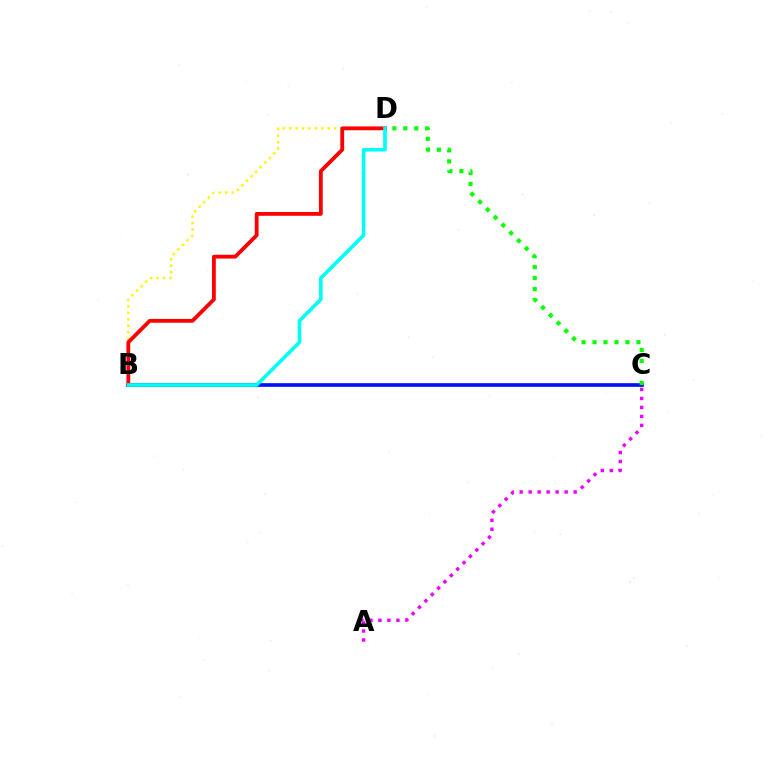{('B', 'D'): [{'color': '#fcf500', 'line_style': 'dotted', 'thickness': 1.75}, {'color': '#ff0000', 'line_style': 'solid', 'thickness': 2.74}, {'color': '#00fff6', 'line_style': 'solid', 'thickness': 2.6}], ('B', 'C'): [{'color': '#0010ff', 'line_style': 'solid', 'thickness': 2.65}], ('C', 'D'): [{'color': '#08ff00', 'line_style': 'dotted', 'thickness': 2.98}], ('A', 'C'): [{'color': '#ee00ff', 'line_style': 'dotted', 'thickness': 2.44}]}